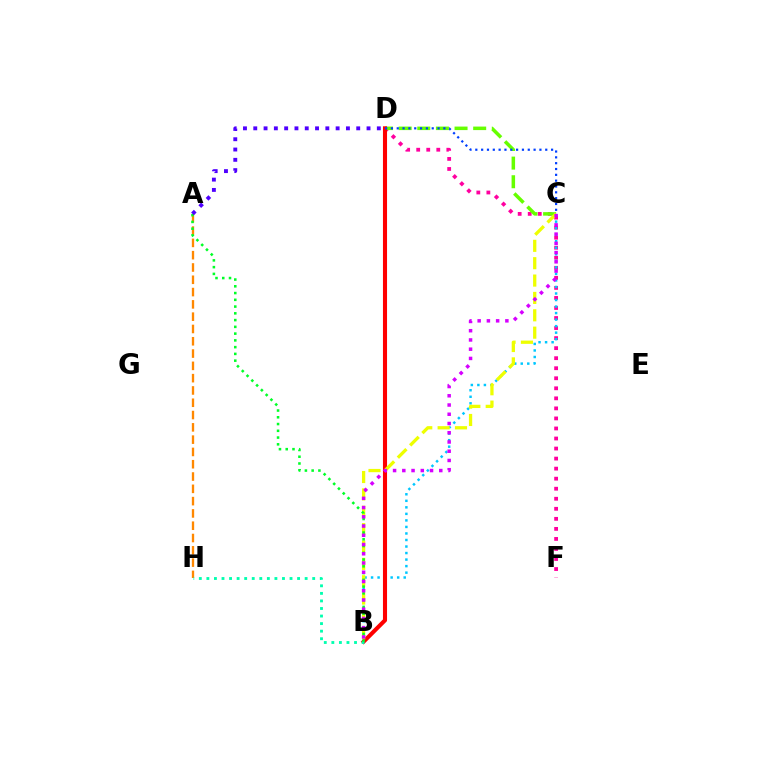{('A', 'H'): [{'color': '#ff8800', 'line_style': 'dashed', 'thickness': 1.67}], ('D', 'F'): [{'color': '#ff00a0', 'line_style': 'dotted', 'thickness': 2.73}], ('B', 'C'): [{'color': '#00c7ff', 'line_style': 'dotted', 'thickness': 1.77}, {'color': '#eeff00', 'line_style': 'dashed', 'thickness': 2.36}, {'color': '#d600ff', 'line_style': 'dotted', 'thickness': 2.51}], ('C', 'D'): [{'color': '#66ff00', 'line_style': 'dashed', 'thickness': 2.53}, {'color': '#003fff', 'line_style': 'dotted', 'thickness': 1.58}], ('B', 'D'): [{'color': '#ff0000', 'line_style': 'solid', 'thickness': 2.94}], ('B', 'H'): [{'color': '#00ffaf', 'line_style': 'dotted', 'thickness': 2.05}], ('A', 'B'): [{'color': '#00ff27', 'line_style': 'dotted', 'thickness': 1.84}], ('A', 'D'): [{'color': '#4f00ff', 'line_style': 'dotted', 'thickness': 2.8}]}